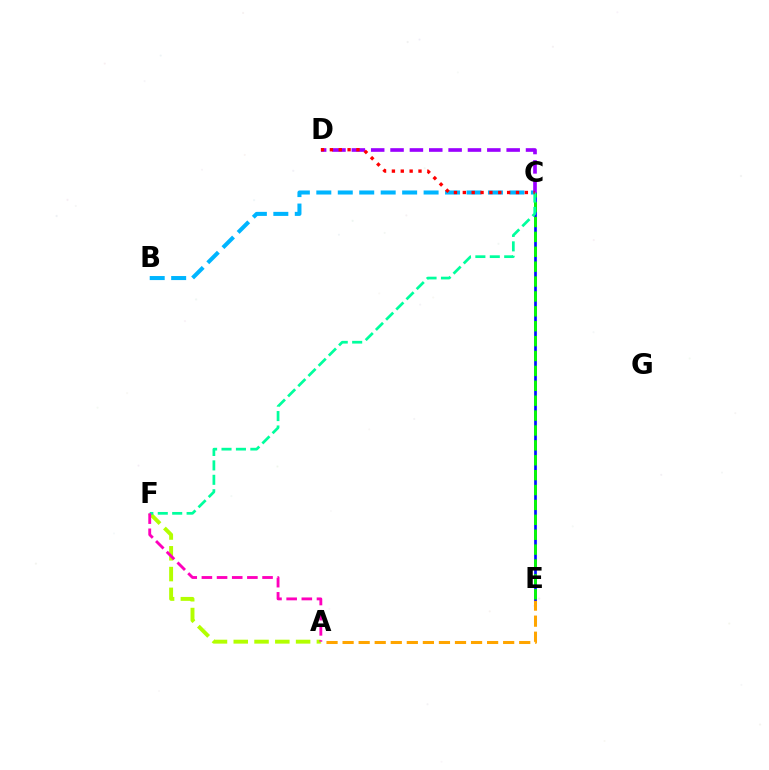{('A', 'F'): [{'color': '#b3ff00', 'line_style': 'dashed', 'thickness': 2.82}, {'color': '#ff00bd', 'line_style': 'dashed', 'thickness': 2.06}], ('A', 'E'): [{'color': '#ffa500', 'line_style': 'dashed', 'thickness': 2.18}], ('C', 'E'): [{'color': '#0010ff', 'line_style': 'solid', 'thickness': 1.95}, {'color': '#08ff00', 'line_style': 'dashed', 'thickness': 2.02}], ('B', 'C'): [{'color': '#00b5ff', 'line_style': 'dashed', 'thickness': 2.91}], ('C', 'D'): [{'color': '#9b00ff', 'line_style': 'dashed', 'thickness': 2.63}, {'color': '#ff0000', 'line_style': 'dotted', 'thickness': 2.41}], ('C', 'F'): [{'color': '#00ff9d', 'line_style': 'dashed', 'thickness': 1.96}]}